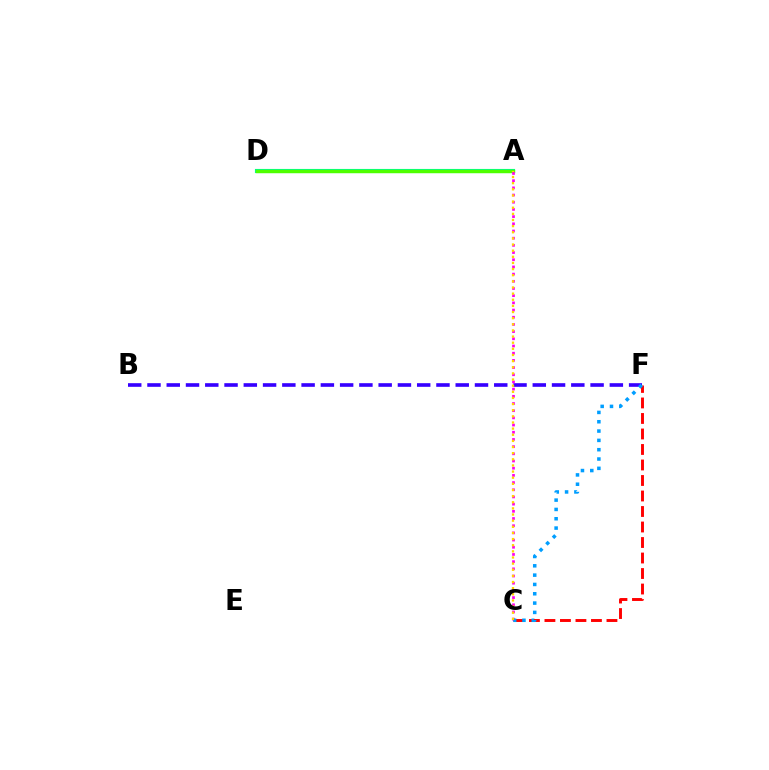{('A', 'D'): [{'color': '#00ff86', 'line_style': 'solid', 'thickness': 2.97}, {'color': '#4fff00', 'line_style': 'solid', 'thickness': 2.42}], ('B', 'F'): [{'color': '#3700ff', 'line_style': 'dashed', 'thickness': 2.62}], ('A', 'C'): [{'color': '#ff00ed', 'line_style': 'dotted', 'thickness': 1.95}, {'color': '#ffd500', 'line_style': 'dotted', 'thickness': 1.67}], ('C', 'F'): [{'color': '#ff0000', 'line_style': 'dashed', 'thickness': 2.11}, {'color': '#009eff', 'line_style': 'dotted', 'thickness': 2.53}]}